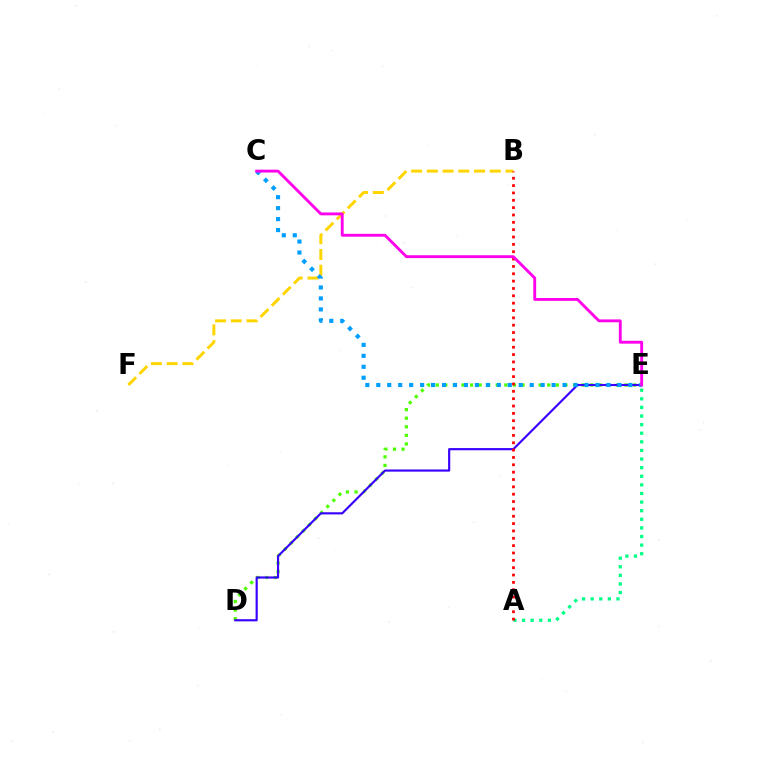{('B', 'F'): [{'color': '#ffd500', 'line_style': 'dashed', 'thickness': 2.14}], ('D', 'E'): [{'color': '#4fff00', 'line_style': 'dotted', 'thickness': 2.33}, {'color': '#3700ff', 'line_style': 'solid', 'thickness': 1.55}], ('C', 'E'): [{'color': '#009eff', 'line_style': 'dotted', 'thickness': 2.98}, {'color': '#ff00ed', 'line_style': 'solid', 'thickness': 2.06}], ('A', 'E'): [{'color': '#00ff86', 'line_style': 'dotted', 'thickness': 2.34}], ('A', 'B'): [{'color': '#ff0000', 'line_style': 'dotted', 'thickness': 2.0}]}